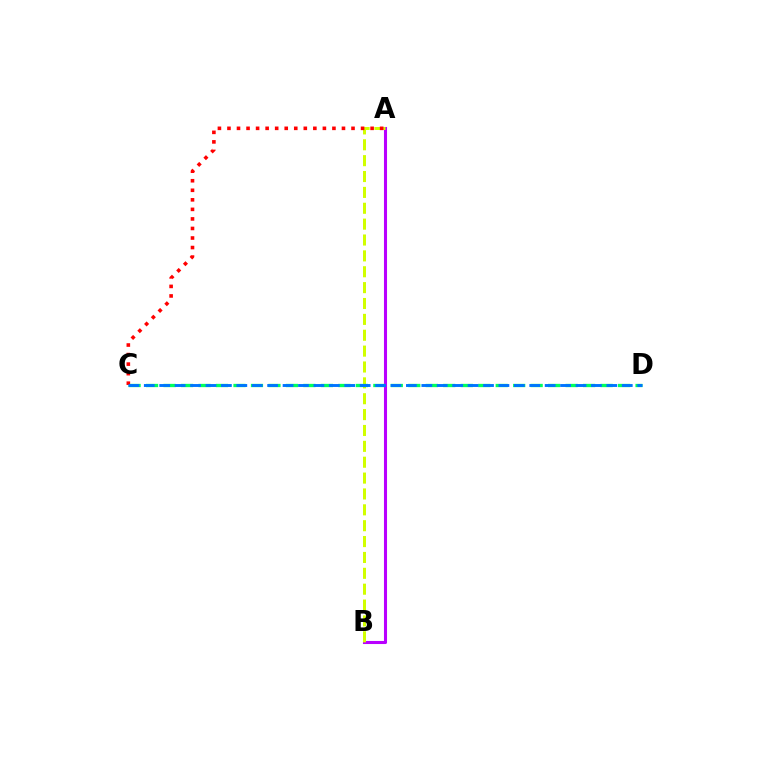{('A', 'B'): [{'color': '#b900ff', 'line_style': 'solid', 'thickness': 2.21}, {'color': '#d1ff00', 'line_style': 'dashed', 'thickness': 2.16}], ('C', 'D'): [{'color': '#00ff5c', 'line_style': 'dashed', 'thickness': 2.37}, {'color': '#0074ff', 'line_style': 'dashed', 'thickness': 2.09}], ('A', 'C'): [{'color': '#ff0000', 'line_style': 'dotted', 'thickness': 2.59}]}